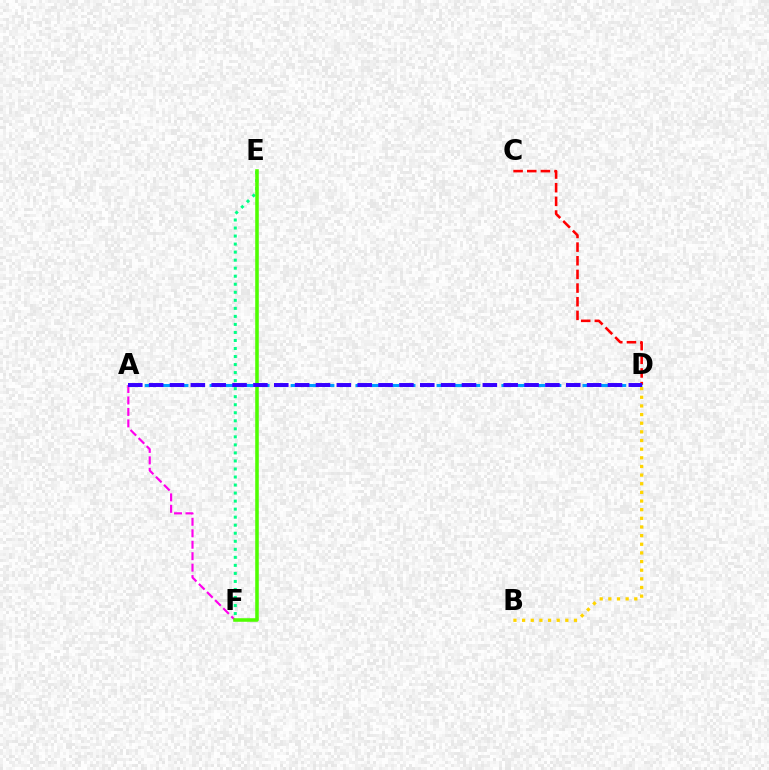{('C', 'D'): [{'color': '#ff0000', 'line_style': 'dashed', 'thickness': 1.85}], ('A', 'D'): [{'color': '#009eff', 'line_style': 'dashed', 'thickness': 2.2}, {'color': '#3700ff', 'line_style': 'dashed', 'thickness': 2.83}], ('A', 'F'): [{'color': '#ff00ed', 'line_style': 'dashed', 'thickness': 1.56}], ('E', 'F'): [{'color': '#00ff86', 'line_style': 'dotted', 'thickness': 2.18}, {'color': '#4fff00', 'line_style': 'solid', 'thickness': 2.56}], ('B', 'D'): [{'color': '#ffd500', 'line_style': 'dotted', 'thickness': 2.35}]}